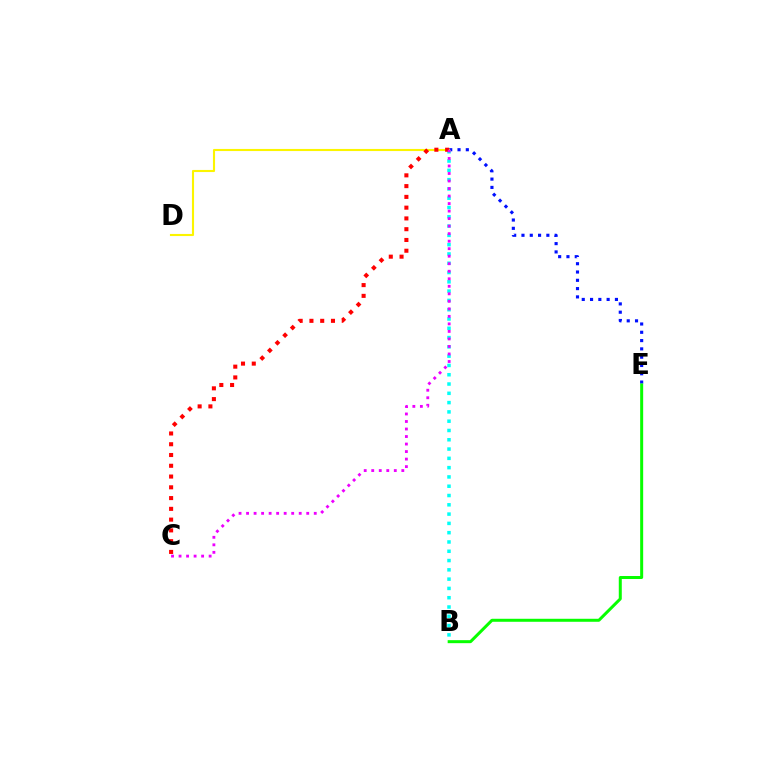{('A', 'E'): [{'color': '#0010ff', 'line_style': 'dotted', 'thickness': 2.25}], ('A', 'B'): [{'color': '#00fff6', 'line_style': 'dotted', 'thickness': 2.52}], ('A', 'D'): [{'color': '#fcf500', 'line_style': 'solid', 'thickness': 1.52}], ('B', 'E'): [{'color': '#08ff00', 'line_style': 'solid', 'thickness': 2.16}], ('A', 'C'): [{'color': '#ff0000', 'line_style': 'dotted', 'thickness': 2.93}, {'color': '#ee00ff', 'line_style': 'dotted', 'thickness': 2.04}]}